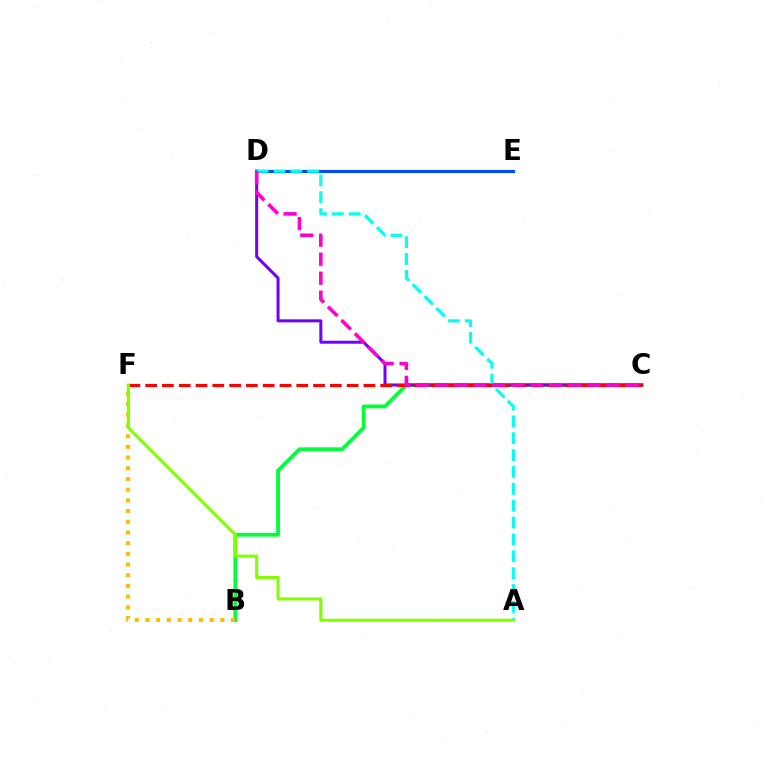{('B', 'C'): [{'color': '#00ff39', 'line_style': 'solid', 'thickness': 2.71}], ('B', 'F'): [{'color': '#ffbd00', 'line_style': 'dotted', 'thickness': 2.91}], ('C', 'D'): [{'color': '#7200ff', 'line_style': 'solid', 'thickness': 2.17}, {'color': '#ff00cf', 'line_style': 'dashed', 'thickness': 2.58}], ('D', 'E'): [{'color': '#004bff', 'line_style': 'solid', 'thickness': 2.23}], ('A', 'D'): [{'color': '#00fff6', 'line_style': 'dashed', 'thickness': 2.29}], ('C', 'F'): [{'color': '#ff0000', 'line_style': 'dashed', 'thickness': 2.28}], ('A', 'F'): [{'color': '#84ff00', 'line_style': 'solid', 'thickness': 2.23}]}